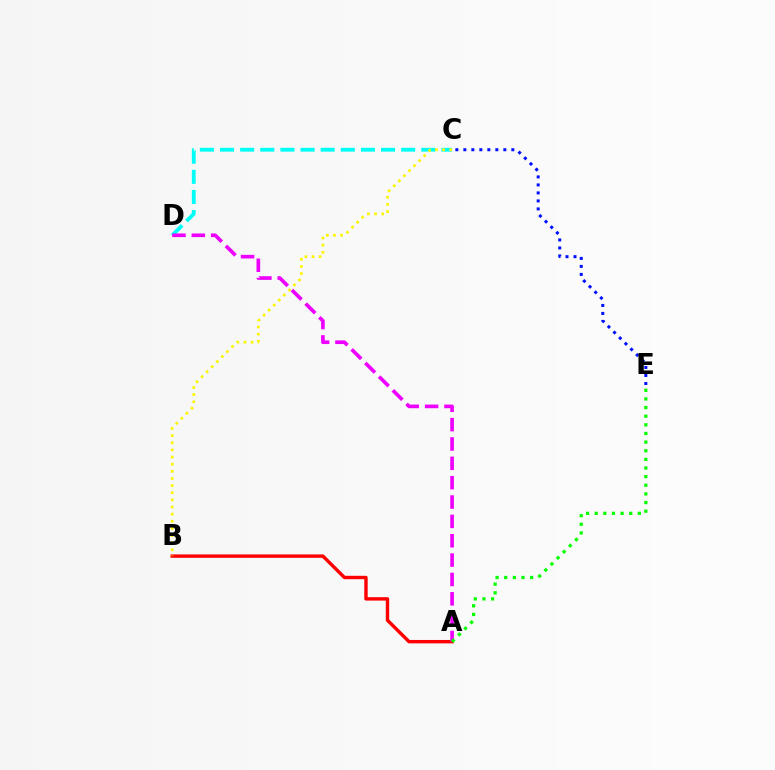{('C', 'D'): [{'color': '#00fff6', 'line_style': 'dashed', 'thickness': 2.73}], ('A', 'B'): [{'color': '#ff0000', 'line_style': 'solid', 'thickness': 2.45}], ('C', 'E'): [{'color': '#0010ff', 'line_style': 'dotted', 'thickness': 2.17}], ('B', 'C'): [{'color': '#fcf500', 'line_style': 'dotted', 'thickness': 1.94}], ('A', 'D'): [{'color': '#ee00ff', 'line_style': 'dashed', 'thickness': 2.63}], ('A', 'E'): [{'color': '#08ff00', 'line_style': 'dotted', 'thickness': 2.35}]}